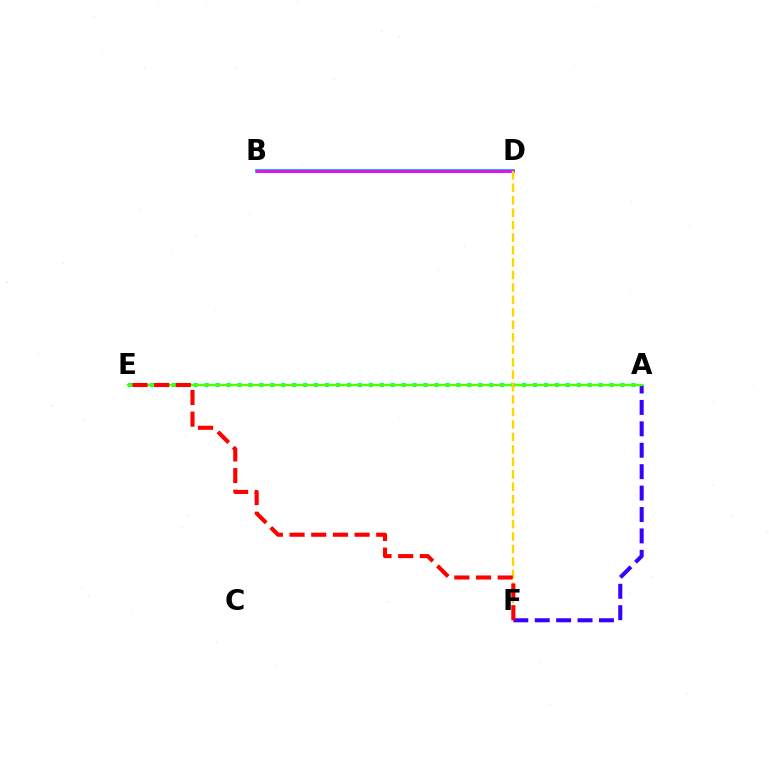{('B', 'D'): [{'color': '#009eff', 'line_style': 'solid', 'thickness': 2.69}, {'color': '#ff00ed', 'line_style': 'solid', 'thickness': 1.88}], ('A', 'F'): [{'color': '#3700ff', 'line_style': 'dashed', 'thickness': 2.91}], ('A', 'E'): [{'color': '#00ff86', 'line_style': 'dotted', 'thickness': 2.97}, {'color': '#4fff00', 'line_style': 'solid', 'thickness': 1.72}], ('D', 'F'): [{'color': '#ffd500', 'line_style': 'dashed', 'thickness': 1.69}], ('E', 'F'): [{'color': '#ff0000', 'line_style': 'dashed', 'thickness': 2.94}]}